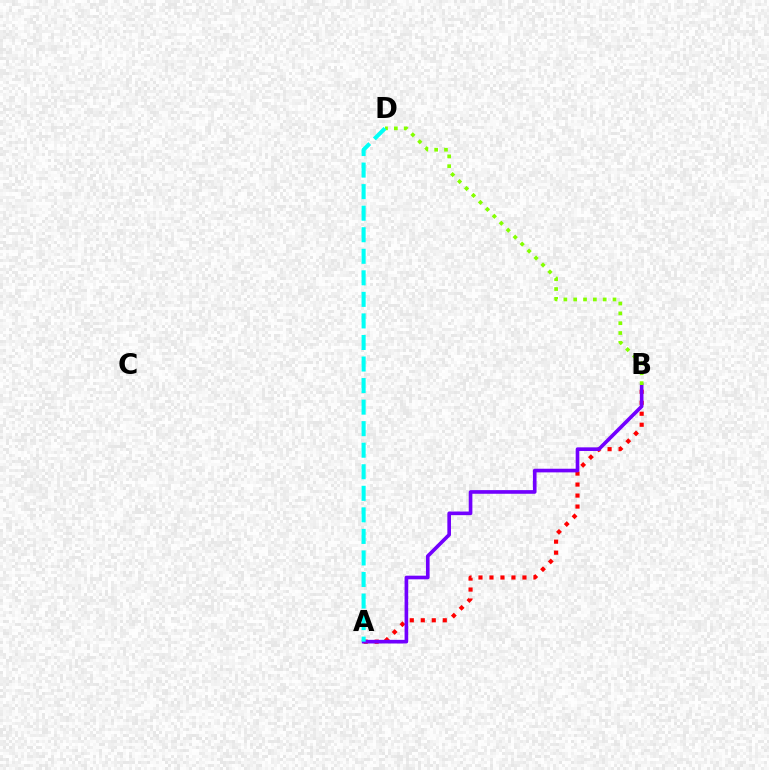{('A', 'B'): [{'color': '#ff0000', 'line_style': 'dotted', 'thickness': 2.99}, {'color': '#7200ff', 'line_style': 'solid', 'thickness': 2.62}], ('B', 'D'): [{'color': '#84ff00', 'line_style': 'dotted', 'thickness': 2.67}], ('A', 'D'): [{'color': '#00fff6', 'line_style': 'dashed', 'thickness': 2.93}]}